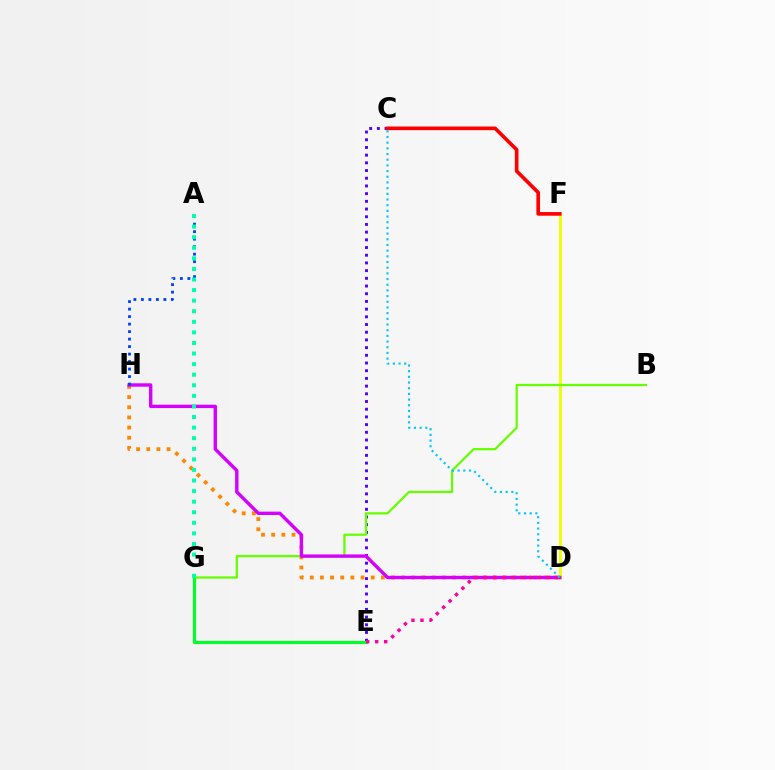{('D', 'F'): [{'color': '#eeff00', 'line_style': 'solid', 'thickness': 2.06}], ('C', 'E'): [{'color': '#4f00ff', 'line_style': 'dotted', 'thickness': 2.09}], ('D', 'H'): [{'color': '#ff8800', 'line_style': 'dotted', 'thickness': 2.76}, {'color': '#d600ff', 'line_style': 'solid', 'thickness': 2.44}], ('B', 'G'): [{'color': '#66ff00', 'line_style': 'solid', 'thickness': 1.62}], ('A', 'H'): [{'color': '#003fff', 'line_style': 'dotted', 'thickness': 2.04}], ('E', 'G'): [{'color': '#00ff27', 'line_style': 'solid', 'thickness': 2.26}], ('C', 'F'): [{'color': '#ff0000', 'line_style': 'solid', 'thickness': 2.63}], ('D', 'E'): [{'color': '#ff00a0', 'line_style': 'dotted', 'thickness': 2.45}], ('C', 'D'): [{'color': '#00c7ff', 'line_style': 'dotted', 'thickness': 1.54}], ('A', 'G'): [{'color': '#00ffaf', 'line_style': 'dotted', 'thickness': 2.87}]}